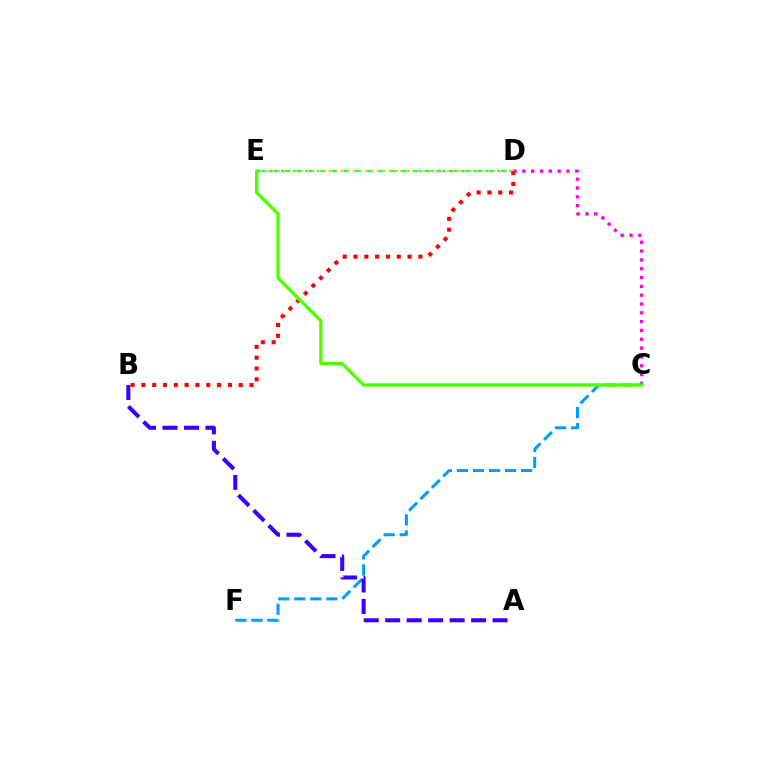{('D', 'E'): [{'color': '#00ff86', 'line_style': 'dashed', 'thickness': 1.63}, {'color': '#ffd500', 'line_style': 'dotted', 'thickness': 1.58}], ('C', 'F'): [{'color': '#009eff', 'line_style': 'dashed', 'thickness': 2.18}], ('B', 'D'): [{'color': '#ff0000', 'line_style': 'dotted', 'thickness': 2.94}], ('C', 'D'): [{'color': '#ff00ed', 'line_style': 'dotted', 'thickness': 2.4}], ('A', 'B'): [{'color': '#3700ff', 'line_style': 'dashed', 'thickness': 2.92}], ('C', 'E'): [{'color': '#4fff00', 'line_style': 'solid', 'thickness': 2.41}]}